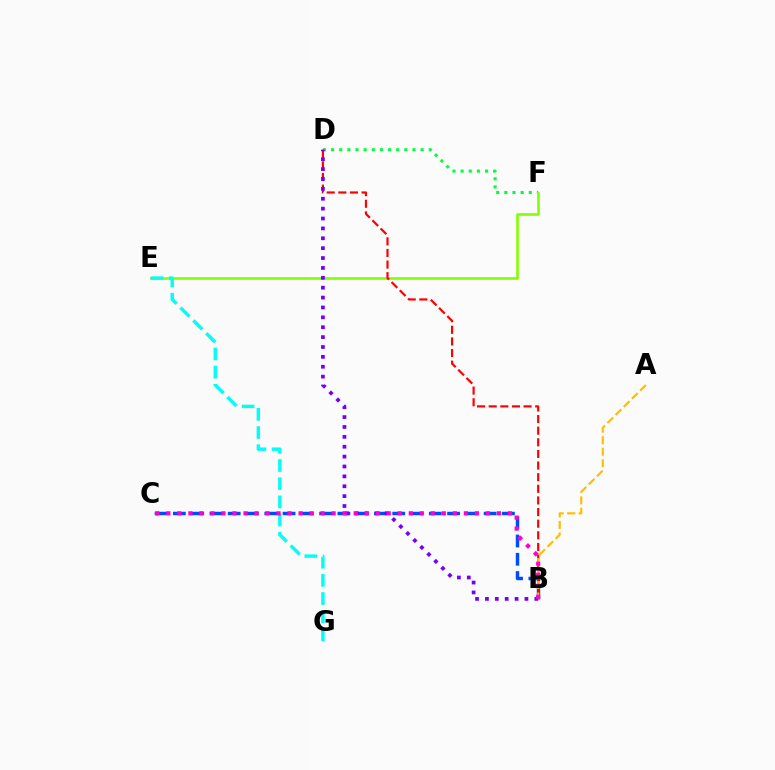{('B', 'C'): [{'color': '#004bff', 'line_style': 'dashed', 'thickness': 2.48}, {'color': '#ff00cf', 'line_style': 'dotted', 'thickness': 2.99}], ('D', 'F'): [{'color': '#00ff39', 'line_style': 'dotted', 'thickness': 2.21}], ('E', 'F'): [{'color': '#84ff00', 'line_style': 'solid', 'thickness': 1.89}], ('B', 'D'): [{'color': '#ff0000', 'line_style': 'dashed', 'thickness': 1.58}, {'color': '#7200ff', 'line_style': 'dotted', 'thickness': 2.68}], ('E', 'G'): [{'color': '#00fff6', 'line_style': 'dashed', 'thickness': 2.47}], ('A', 'B'): [{'color': '#ffbd00', 'line_style': 'dashed', 'thickness': 1.56}]}